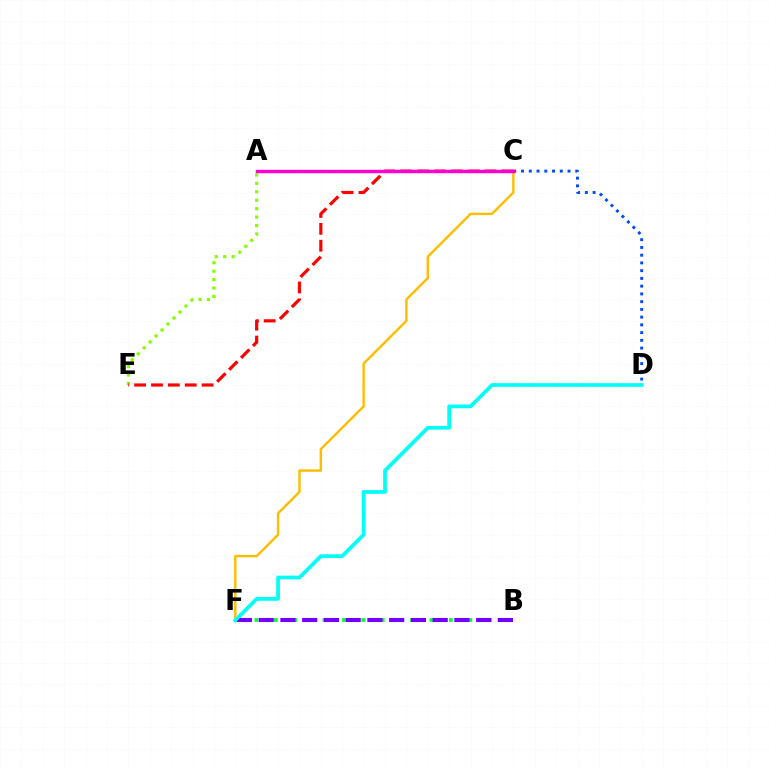{('A', 'E'): [{'color': '#84ff00', 'line_style': 'dotted', 'thickness': 2.29}], ('C', 'F'): [{'color': '#ffbd00', 'line_style': 'solid', 'thickness': 1.74}], ('C', 'D'): [{'color': '#004bff', 'line_style': 'dotted', 'thickness': 2.1}], ('C', 'E'): [{'color': '#ff0000', 'line_style': 'dashed', 'thickness': 2.29}], ('B', 'F'): [{'color': '#00ff39', 'line_style': 'dotted', 'thickness': 2.64}, {'color': '#7200ff', 'line_style': 'dashed', 'thickness': 2.95}], ('D', 'F'): [{'color': '#00fff6', 'line_style': 'solid', 'thickness': 2.69}], ('A', 'C'): [{'color': '#ff00cf', 'line_style': 'solid', 'thickness': 2.47}]}